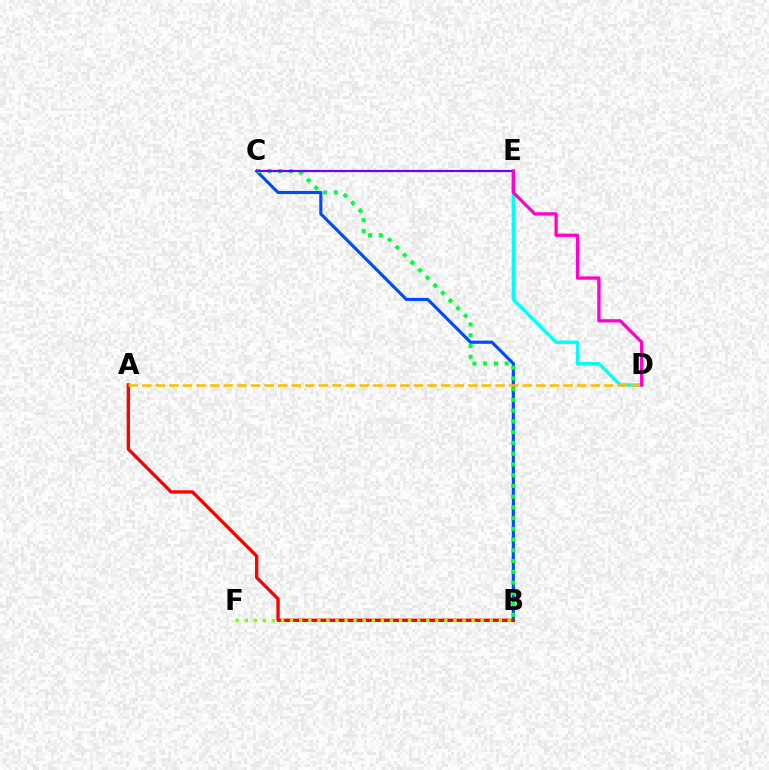{('B', 'C'): [{'color': '#004bff', 'line_style': 'solid', 'thickness': 2.27}, {'color': '#00ff39', 'line_style': 'dotted', 'thickness': 2.92}], ('D', 'E'): [{'color': '#00fff6', 'line_style': 'solid', 'thickness': 2.41}, {'color': '#ff00cf', 'line_style': 'solid', 'thickness': 2.35}], ('A', 'B'): [{'color': '#ff0000', 'line_style': 'solid', 'thickness': 2.41}], ('B', 'F'): [{'color': '#84ff00', 'line_style': 'dotted', 'thickness': 2.46}], ('C', 'E'): [{'color': '#7200ff', 'line_style': 'solid', 'thickness': 1.6}], ('A', 'D'): [{'color': '#ffbd00', 'line_style': 'dashed', 'thickness': 1.85}]}